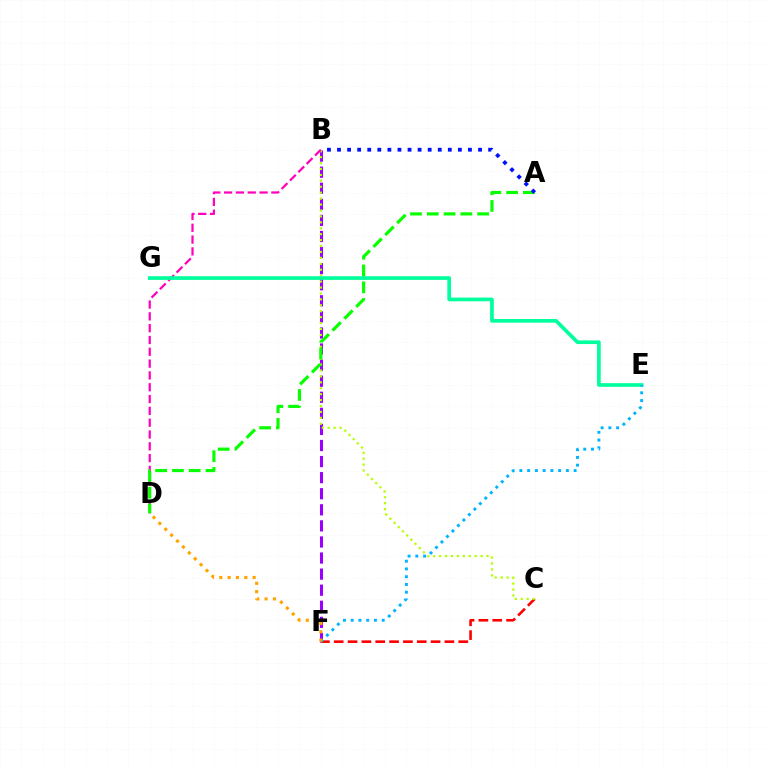{('B', 'F'): [{'color': '#9b00ff', 'line_style': 'dashed', 'thickness': 2.18}], ('C', 'F'): [{'color': '#ff0000', 'line_style': 'dashed', 'thickness': 1.88}], ('B', 'C'): [{'color': '#b3ff00', 'line_style': 'dotted', 'thickness': 1.61}], ('B', 'D'): [{'color': '#ff00bd', 'line_style': 'dashed', 'thickness': 1.6}], ('A', 'D'): [{'color': '#08ff00', 'line_style': 'dashed', 'thickness': 2.28}], ('E', 'G'): [{'color': '#00ff9d', 'line_style': 'solid', 'thickness': 2.65}], ('E', 'F'): [{'color': '#00b5ff', 'line_style': 'dotted', 'thickness': 2.11}], ('A', 'B'): [{'color': '#0010ff', 'line_style': 'dotted', 'thickness': 2.74}], ('D', 'F'): [{'color': '#ffa500', 'line_style': 'dotted', 'thickness': 2.27}]}